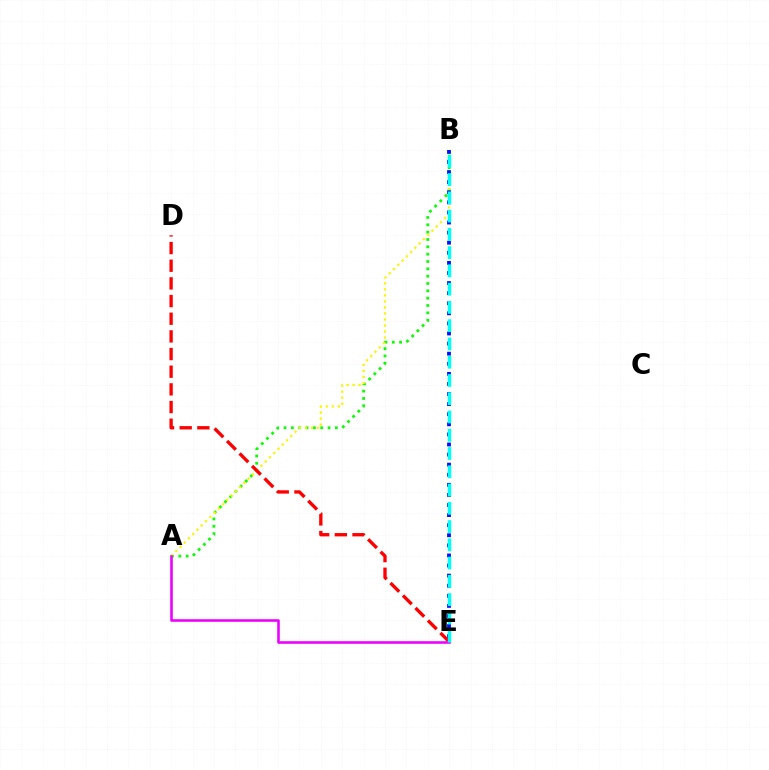{('A', 'B'): [{'color': '#08ff00', 'line_style': 'dotted', 'thickness': 1.99}, {'color': '#fcf500', 'line_style': 'dotted', 'thickness': 1.64}], ('B', 'E'): [{'color': '#0010ff', 'line_style': 'dotted', 'thickness': 2.74}, {'color': '#00fff6', 'line_style': 'dashed', 'thickness': 2.48}], ('D', 'E'): [{'color': '#ff0000', 'line_style': 'dashed', 'thickness': 2.4}], ('A', 'E'): [{'color': '#ee00ff', 'line_style': 'solid', 'thickness': 1.87}]}